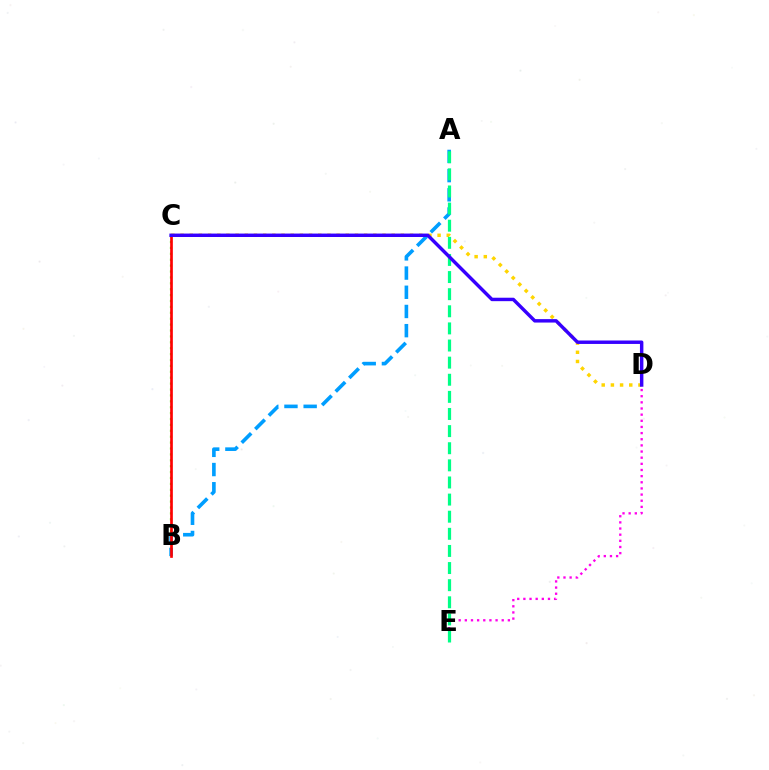{('C', 'D'): [{'color': '#ffd500', 'line_style': 'dotted', 'thickness': 2.49}, {'color': '#3700ff', 'line_style': 'solid', 'thickness': 2.48}], ('B', 'C'): [{'color': '#4fff00', 'line_style': 'dotted', 'thickness': 1.6}, {'color': '#ff0000', 'line_style': 'solid', 'thickness': 1.93}], ('A', 'B'): [{'color': '#009eff', 'line_style': 'dashed', 'thickness': 2.61}], ('D', 'E'): [{'color': '#ff00ed', 'line_style': 'dotted', 'thickness': 1.67}], ('A', 'E'): [{'color': '#00ff86', 'line_style': 'dashed', 'thickness': 2.33}]}